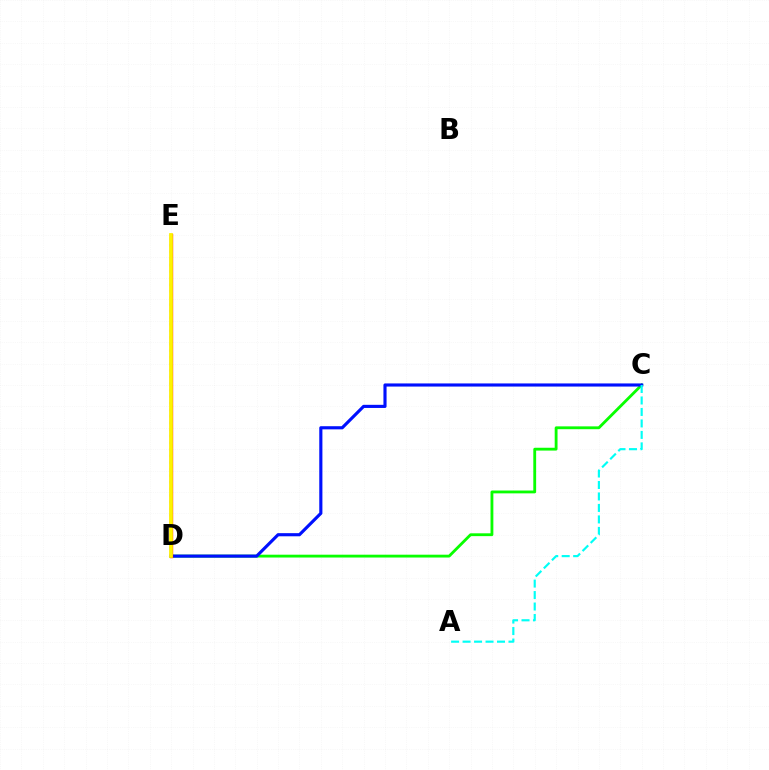{('C', 'D'): [{'color': '#08ff00', 'line_style': 'solid', 'thickness': 2.04}, {'color': '#0010ff', 'line_style': 'solid', 'thickness': 2.26}], ('D', 'E'): [{'color': '#ff0000', 'line_style': 'solid', 'thickness': 2.39}, {'color': '#ee00ff', 'line_style': 'dotted', 'thickness': 1.79}, {'color': '#fcf500', 'line_style': 'solid', 'thickness': 2.69}], ('A', 'C'): [{'color': '#00fff6', 'line_style': 'dashed', 'thickness': 1.56}]}